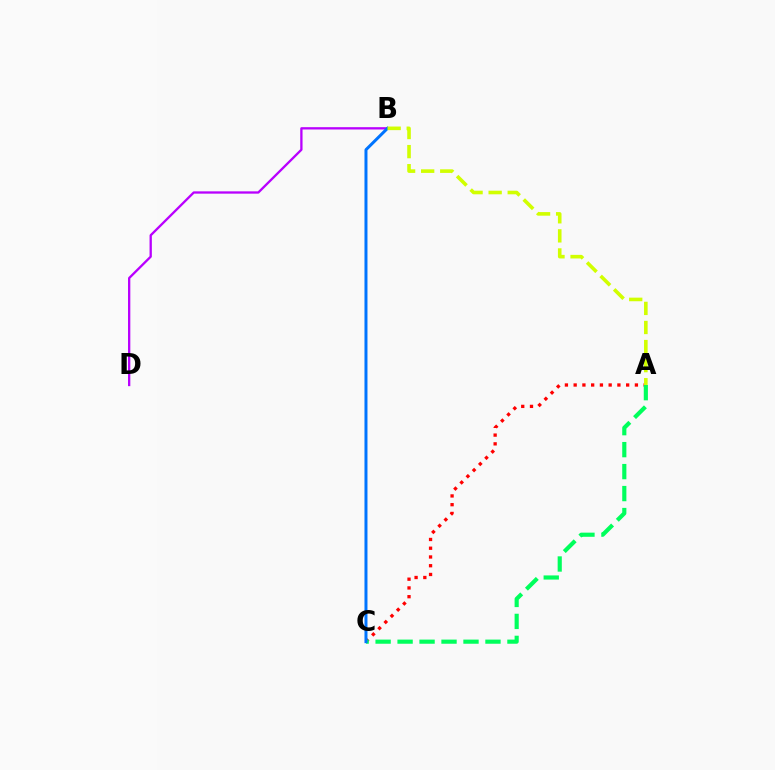{('B', 'D'): [{'color': '#b900ff', 'line_style': 'solid', 'thickness': 1.66}], ('A', 'C'): [{'color': '#ff0000', 'line_style': 'dotted', 'thickness': 2.38}, {'color': '#00ff5c', 'line_style': 'dashed', 'thickness': 2.99}], ('B', 'C'): [{'color': '#0074ff', 'line_style': 'solid', 'thickness': 2.16}], ('A', 'B'): [{'color': '#d1ff00', 'line_style': 'dashed', 'thickness': 2.59}]}